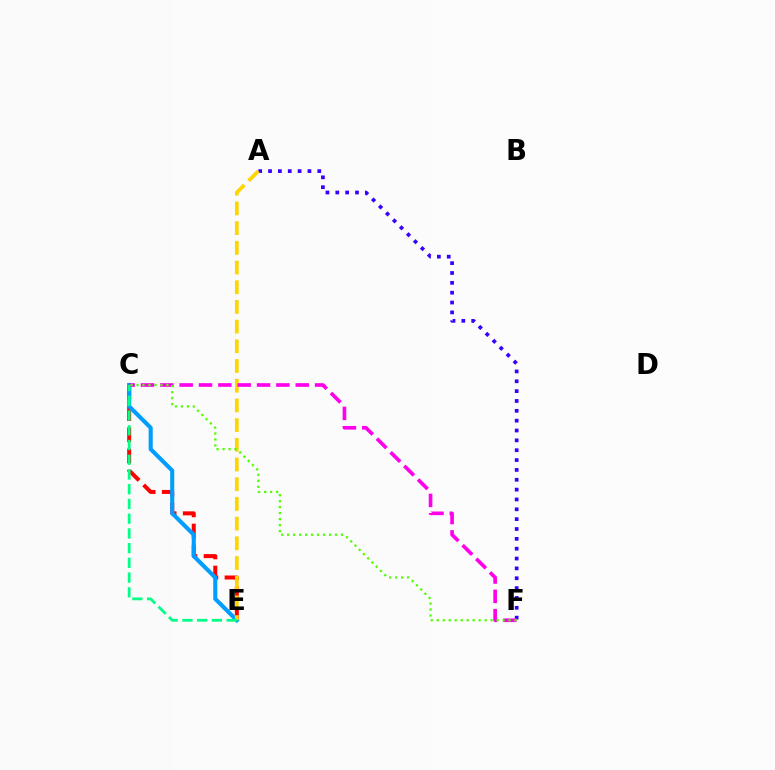{('C', 'E'): [{'color': '#ff0000', 'line_style': 'dashed', 'thickness': 2.88}, {'color': '#009eff', 'line_style': 'solid', 'thickness': 2.94}, {'color': '#00ff86', 'line_style': 'dashed', 'thickness': 2.0}], ('A', 'F'): [{'color': '#3700ff', 'line_style': 'dotted', 'thickness': 2.68}], ('A', 'E'): [{'color': '#ffd500', 'line_style': 'dashed', 'thickness': 2.68}], ('C', 'F'): [{'color': '#ff00ed', 'line_style': 'dashed', 'thickness': 2.63}, {'color': '#4fff00', 'line_style': 'dotted', 'thickness': 1.63}]}